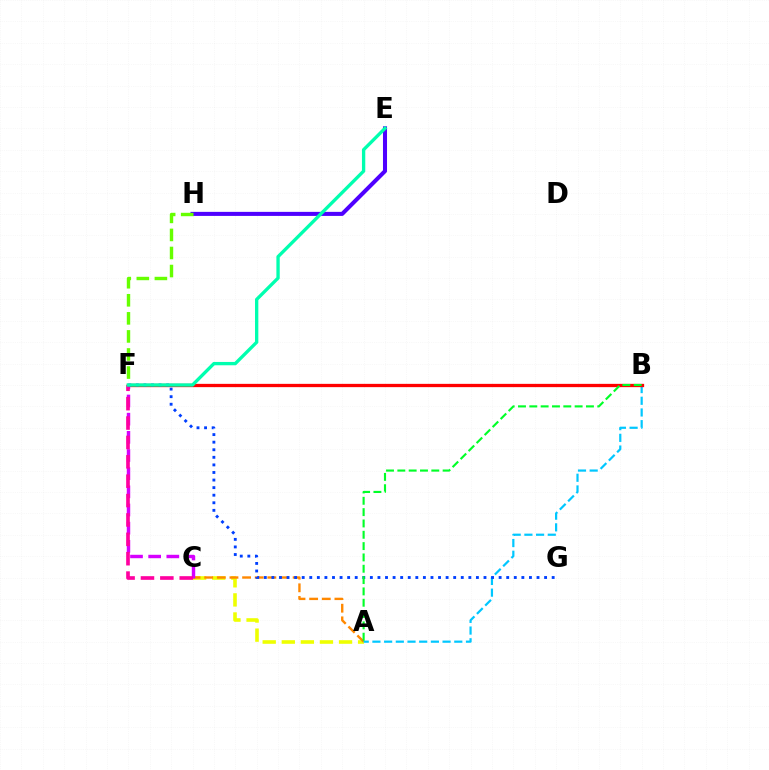{('A', 'C'): [{'color': '#eeff00', 'line_style': 'dashed', 'thickness': 2.59}, {'color': '#ff8800', 'line_style': 'dashed', 'thickness': 1.72}], ('A', 'B'): [{'color': '#00c7ff', 'line_style': 'dashed', 'thickness': 1.59}, {'color': '#00ff27', 'line_style': 'dashed', 'thickness': 1.54}], ('B', 'F'): [{'color': '#ff0000', 'line_style': 'solid', 'thickness': 2.37}], ('C', 'F'): [{'color': '#d600ff', 'line_style': 'dashed', 'thickness': 2.47}, {'color': '#ff00a0', 'line_style': 'dashed', 'thickness': 2.63}], ('E', 'H'): [{'color': '#4f00ff', 'line_style': 'solid', 'thickness': 2.92}], ('F', 'G'): [{'color': '#003fff', 'line_style': 'dotted', 'thickness': 2.06}], ('F', 'H'): [{'color': '#66ff00', 'line_style': 'dashed', 'thickness': 2.45}], ('E', 'F'): [{'color': '#00ffaf', 'line_style': 'solid', 'thickness': 2.4}]}